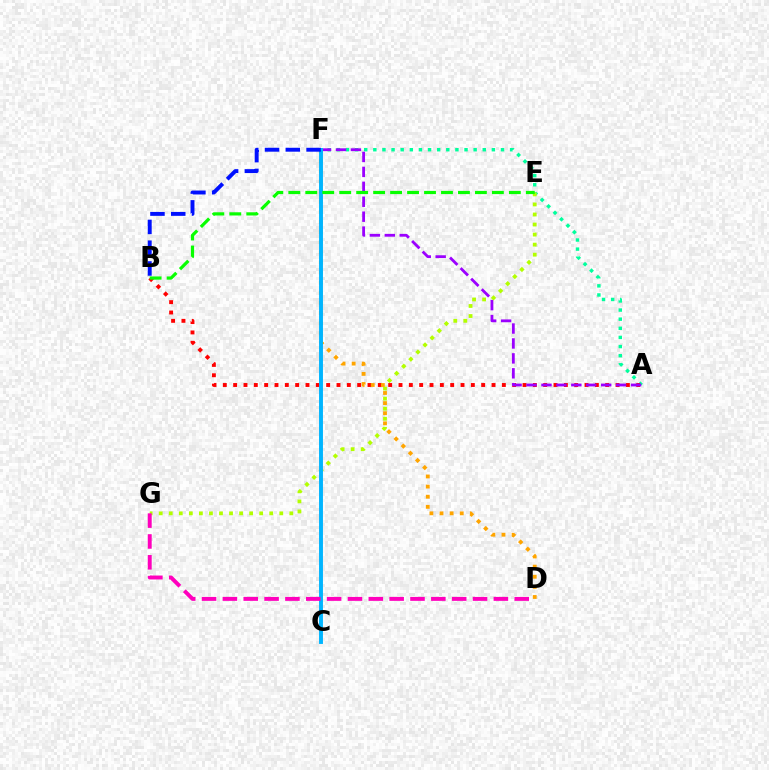{('A', 'F'): [{'color': '#00ff9d', 'line_style': 'dotted', 'thickness': 2.48}, {'color': '#9b00ff', 'line_style': 'dashed', 'thickness': 2.03}], ('A', 'B'): [{'color': '#ff0000', 'line_style': 'dotted', 'thickness': 2.81}], ('E', 'G'): [{'color': '#b3ff00', 'line_style': 'dotted', 'thickness': 2.73}], ('D', 'F'): [{'color': '#ffa500', 'line_style': 'dotted', 'thickness': 2.75}], ('C', 'F'): [{'color': '#00b5ff', 'line_style': 'solid', 'thickness': 2.82}], ('B', 'E'): [{'color': '#08ff00', 'line_style': 'dashed', 'thickness': 2.3}], ('D', 'G'): [{'color': '#ff00bd', 'line_style': 'dashed', 'thickness': 2.83}], ('B', 'F'): [{'color': '#0010ff', 'line_style': 'dashed', 'thickness': 2.82}]}